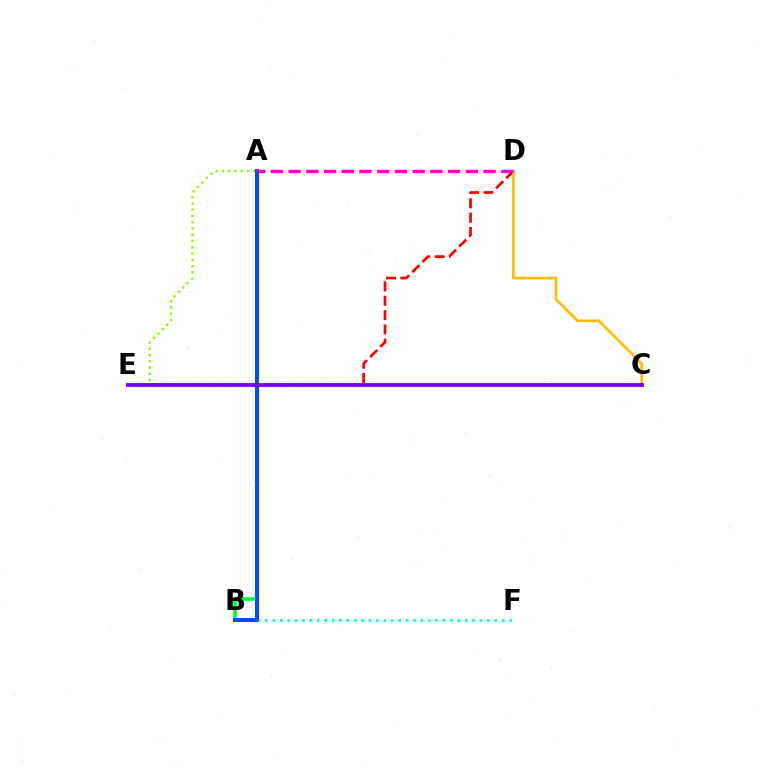{('B', 'F'): [{'color': '#00fff6', 'line_style': 'dotted', 'thickness': 2.01}], ('D', 'E'): [{'color': '#ff0000', 'line_style': 'dashed', 'thickness': 1.95}], ('A', 'B'): [{'color': '#00ff39', 'line_style': 'solid', 'thickness': 2.64}, {'color': '#004bff', 'line_style': 'solid', 'thickness': 2.9}], ('A', 'E'): [{'color': '#84ff00', 'line_style': 'dotted', 'thickness': 1.7}], ('C', 'D'): [{'color': '#ffbd00', 'line_style': 'solid', 'thickness': 1.96}], ('A', 'D'): [{'color': '#ff00cf', 'line_style': 'dashed', 'thickness': 2.41}], ('C', 'E'): [{'color': '#7200ff', 'line_style': 'solid', 'thickness': 2.75}]}